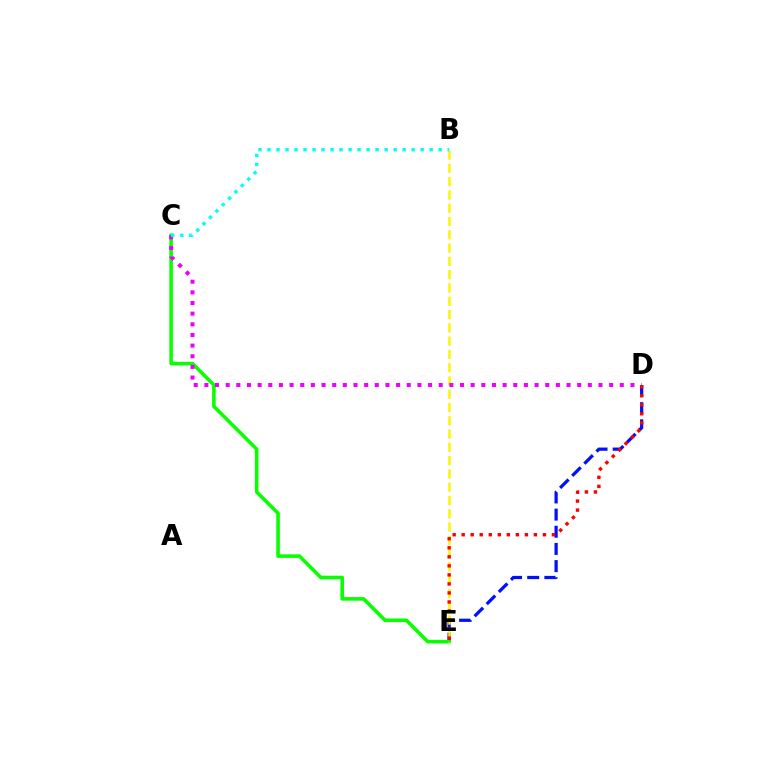{('D', 'E'): [{'color': '#0010ff', 'line_style': 'dashed', 'thickness': 2.33}, {'color': '#ff0000', 'line_style': 'dotted', 'thickness': 2.45}], ('C', 'E'): [{'color': '#08ff00', 'line_style': 'solid', 'thickness': 2.57}], ('B', 'E'): [{'color': '#fcf500', 'line_style': 'dashed', 'thickness': 1.8}], ('C', 'D'): [{'color': '#ee00ff', 'line_style': 'dotted', 'thickness': 2.89}], ('B', 'C'): [{'color': '#00fff6', 'line_style': 'dotted', 'thickness': 2.45}]}